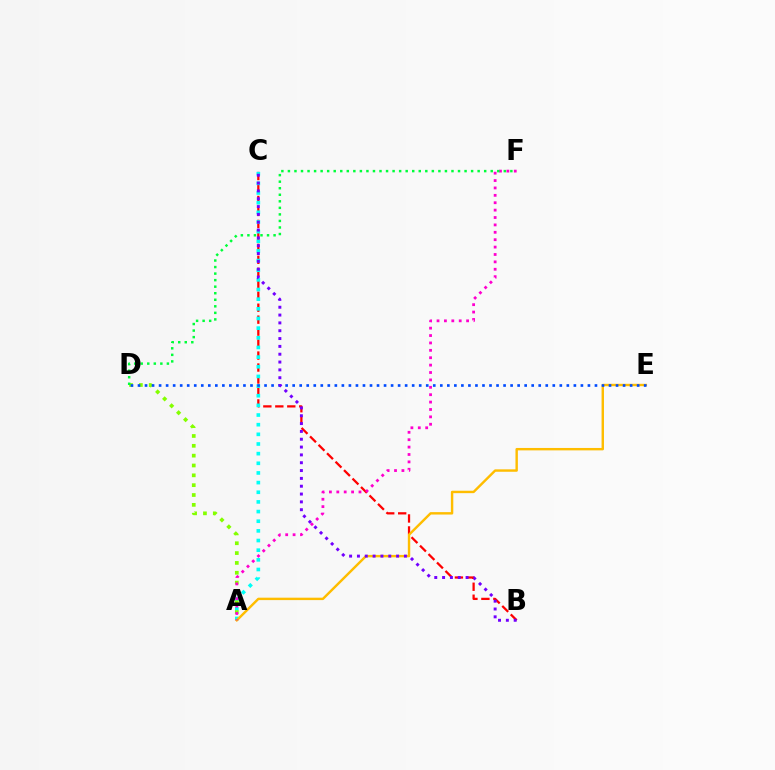{('B', 'C'): [{'color': '#ff0000', 'line_style': 'dashed', 'thickness': 1.63}, {'color': '#7200ff', 'line_style': 'dotted', 'thickness': 2.13}], ('A', 'C'): [{'color': '#00fff6', 'line_style': 'dotted', 'thickness': 2.62}], ('A', 'D'): [{'color': '#84ff00', 'line_style': 'dotted', 'thickness': 2.67}], ('A', 'E'): [{'color': '#ffbd00', 'line_style': 'solid', 'thickness': 1.74}], ('D', 'E'): [{'color': '#004bff', 'line_style': 'dotted', 'thickness': 1.91}], ('A', 'F'): [{'color': '#ff00cf', 'line_style': 'dotted', 'thickness': 2.01}], ('D', 'F'): [{'color': '#00ff39', 'line_style': 'dotted', 'thickness': 1.78}]}